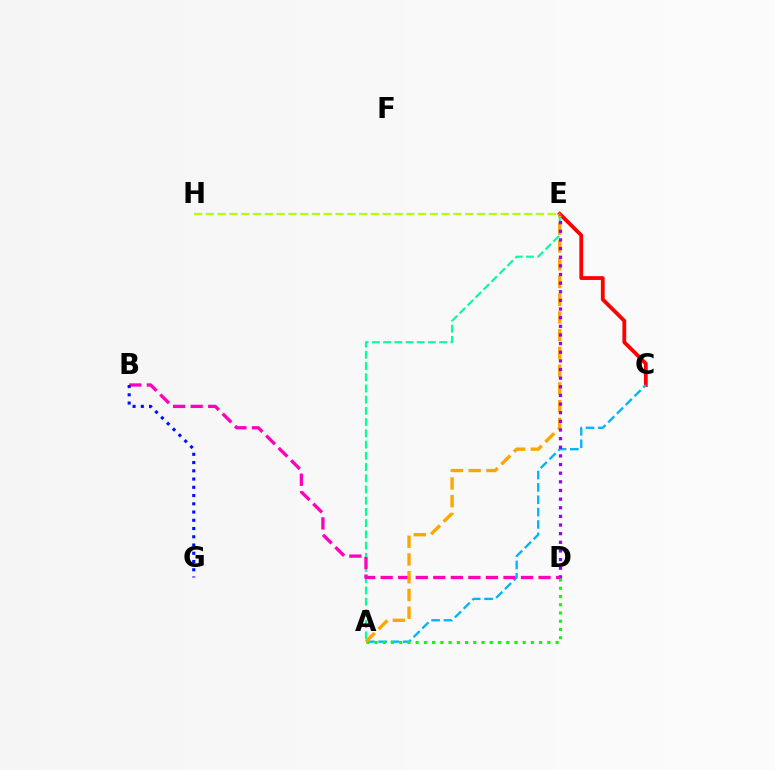{('C', 'E'): [{'color': '#ff0000', 'line_style': 'solid', 'thickness': 2.73}], ('A', 'C'): [{'color': '#00b5ff', 'line_style': 'dashed', 'thickness': 1.68}], ('A', 'D'): [{'color': '#08ff00', 'line_style': 'dotted', 'thickness': 2.24}], ('A', 'E'): [{'color': '#00ff9d', 'line_style': 'dashed', 'thickness': 1.52}, {'color': '#ffa500', 'line_style': 'dashed', 'thickness': 2.41}], ('B', 'D'): [{'color': '#ff00bd', 'line_style': 'dashed', 'thickness': 2.38}], ('B', 'G'): [{'color': '#0010ff', 'line_style': 'dotted', 'thickness': 2.24}], ('E', 'H'): [{'color': '#b3ff00', 'line_style': 'dashed', 'thickness': 1.6}], ('D', 'E'): [{'color': '#9b00ff', 'line_style': 'dotted', 'thickness': 2.35}]}